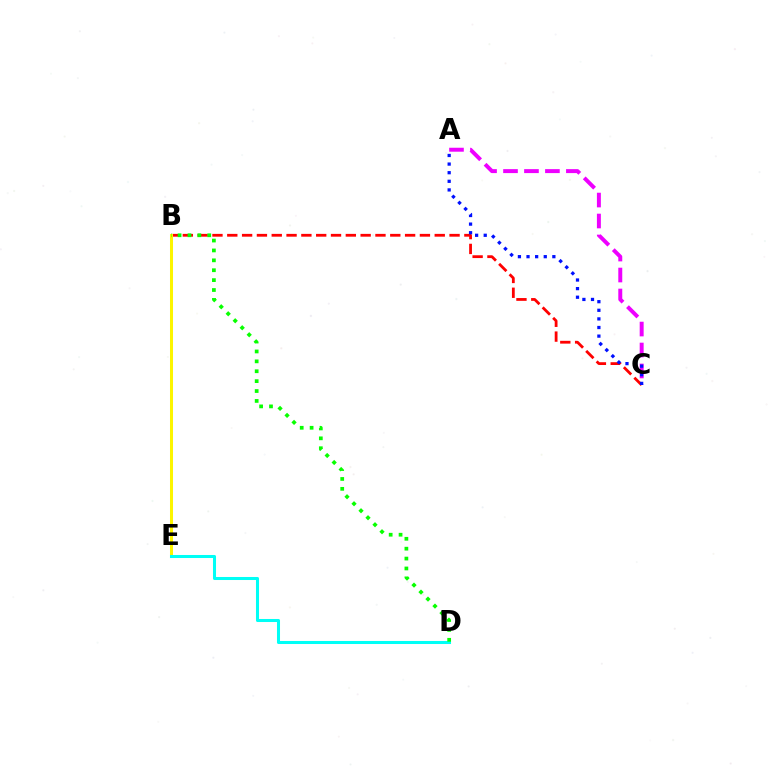{('B', 'C'): [{'color': '#ff0000', 'line_style': 'dashed', 'thickness': 2.01}], ('B', 'E'): [{'color': '#fcf500', 'line_style': 'solid', 'thickness': 2.17}], ('D', 'E'): [{'color': '#00fff6', 'line_style': 'solid', 'thickness': 2.18}], ('A', 'C'): [{'color': '#ee00ff', 'line_style': 'dashed', 'thickness': 2.85}, {'color': '#0010ff', 'line_style': 'dotted', 'thickness': 2.34}], ('B', 'D'): [{'color': '#08ff00', 'line_style': 'dotted', 'thickness': 2.69}]}